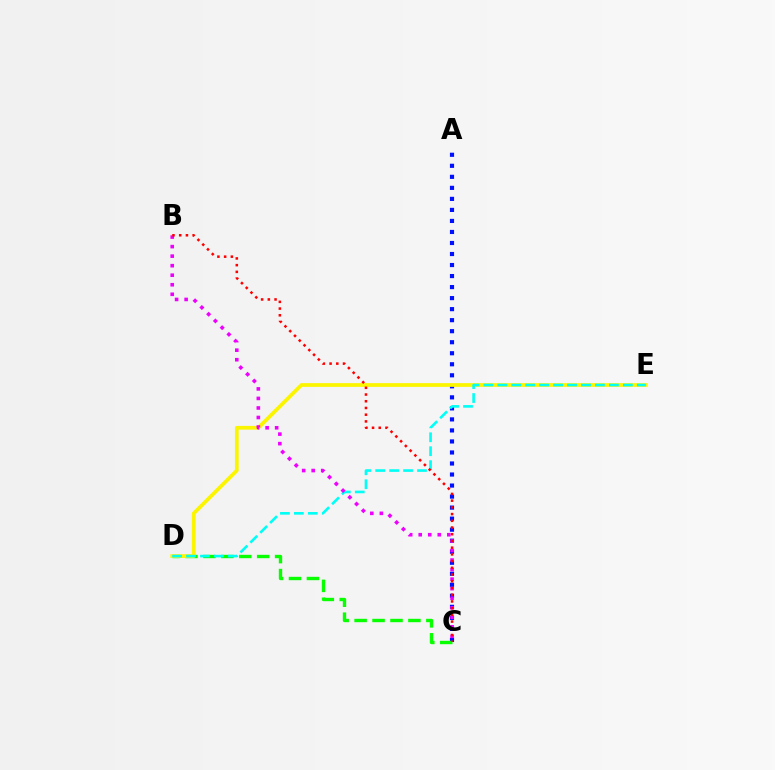{('A', 'C'): [{'color': '#0010ff', 'line_style': 'dotted', 'thickness': 3.0}], ('C', 'D'): [{'color': '#08ff00', 'line_style': 'dashed', 'thickness': 2.44}], ('D', 'E'): [{'color': '#fcf500', 'line_style': 'solid', 'thickness': 2.69}, {'color': '#00fff6', 'line_style': 'dashed', 'thickness': 1.89}], ('B', 'C'): [{'color': '#ee00ff', 'line_style': 'dotted', 'thickness': 2.59}, {'color': '#ff0000', 'line_style': 'dotted', 'thickness': 1.83}]}